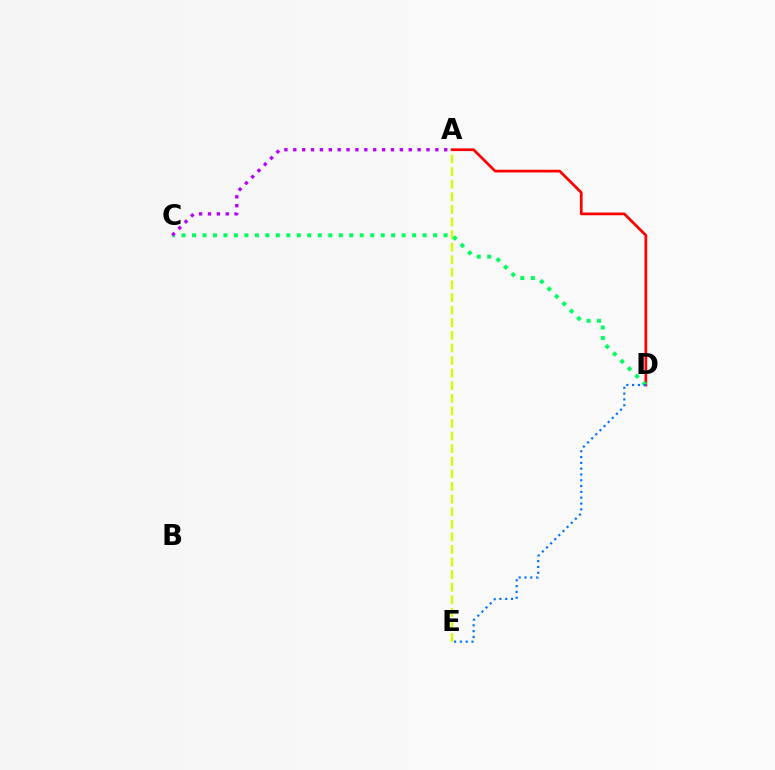{('A', 'E'): [{'color': '#d1ff00', 'line_style': 'dashed', 'thickness': 1.71}], ('A', 'D'): [{'color': '#ff0000', 'line_style': 'solid', 'thickness': 1.96}], ('C', 'D'): [{'color': '#00ff5c', 'line_style': 'dotted', 'thickness': 2.85}], ('D', 'E'): [{'color': '#0074ff', 'line_style': 'dotted', 'thickness': 1.58}], ('A', 'C'): [{'color': '#b900ff', 'line_style': 'dotted', 'thickness': 2.41}]}